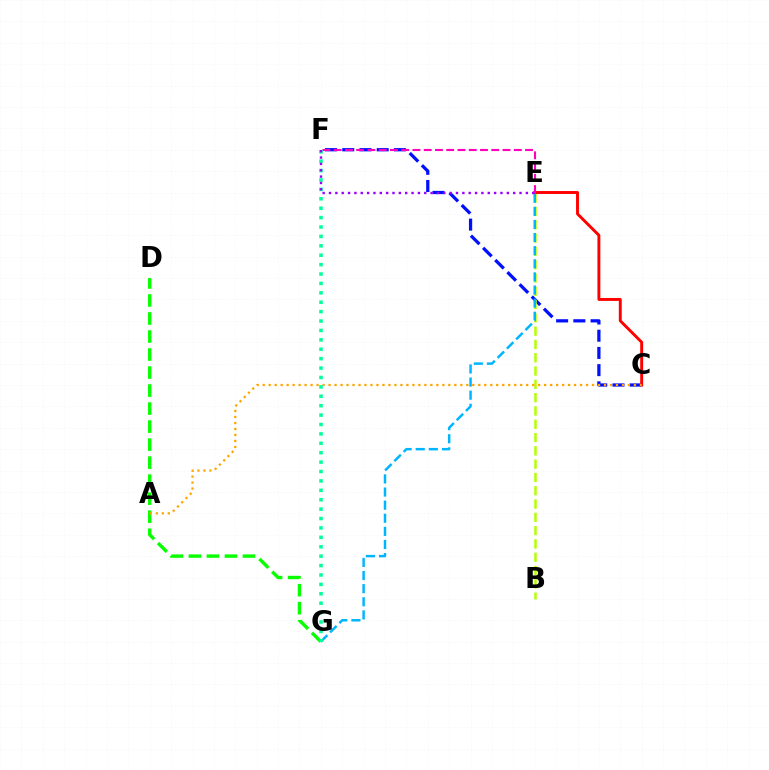{('C', 'F'): [{'color': '#0010ff', 'line_style': 'dashed', 'thickness': 2.34}], ('D', 'G'): [{'color': '#08ff00', 'line_style': 'dashed', 'thickness': 2.45}], ('B', 'E'): [{'color': '#b3ff00', 'line_style': 'dashed', 'thickness': 1.81}], ('C', 'E'): [{'color': '#ff0000', 'line_style': 'solid', 'thickness': 2.1}], ('E', 'F'): [{'color': '#ff00bd', 'line_style': 'dashed', 'thickness': 1.53}, {'color': '#9b00ff', 'line_style': 'dotted', 'thickness': 1.73}], ('A', 'C'): [{'color': '#ffa500', 'line_style': 'dotted', 'thickness': 1.63}], ('E', 'G'): [{'color': '#00b5ff', 'line_style': 'dashed', 'thickness': 1.78}], ('F', 'G'): [{'color': '#00ff9d', 'line_style': 'dotted', 'thickness': 2.56}]}